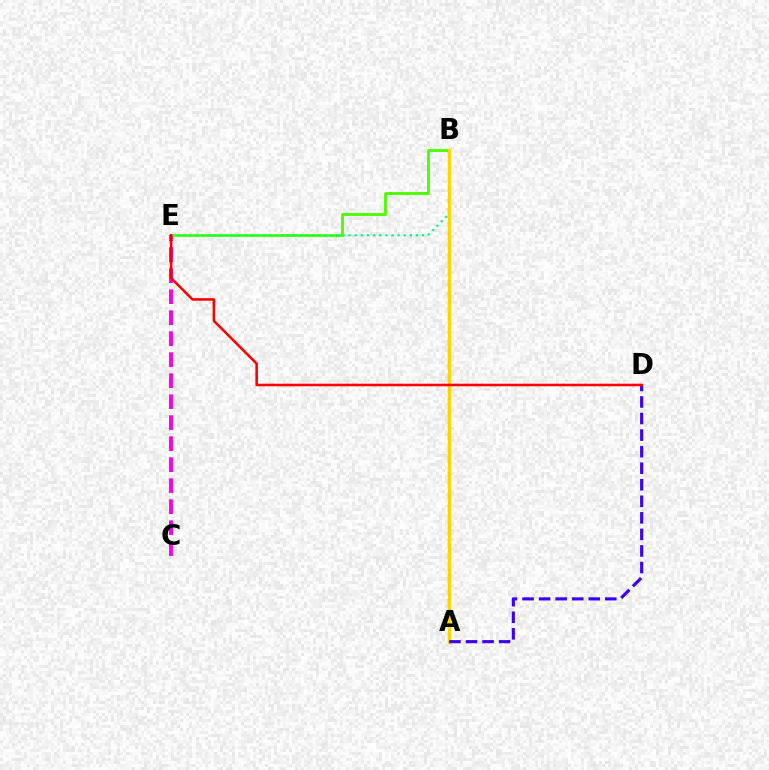{('B', 'E'): [{'color': '#4fff00', 'line_style': 'solid', 'thickness': 2.08}, {'color': '#00ff86', 'line_style': 'dotted', 'thickness': 1.66}], ('C', 'E'): [{'color': '#ff00ed', 'line_style': 'dashed', 'thickness': 2.85}], ('A', 'B'): [{'color': '#009eff', 'line_style': 'dashed', 'thickness': 1.61}, {'color': '#ffd500', 'line_style': 'solid', 'thickness': 2.28}], ('A', 'D'): [{'color': '#3700ff', 'line_style': 'dashed', 'thickness': 2.25}], ('D', 'E'): [{'color': '#ff0000', 'line_style': 'solid', 'thickness': 1.85}]}